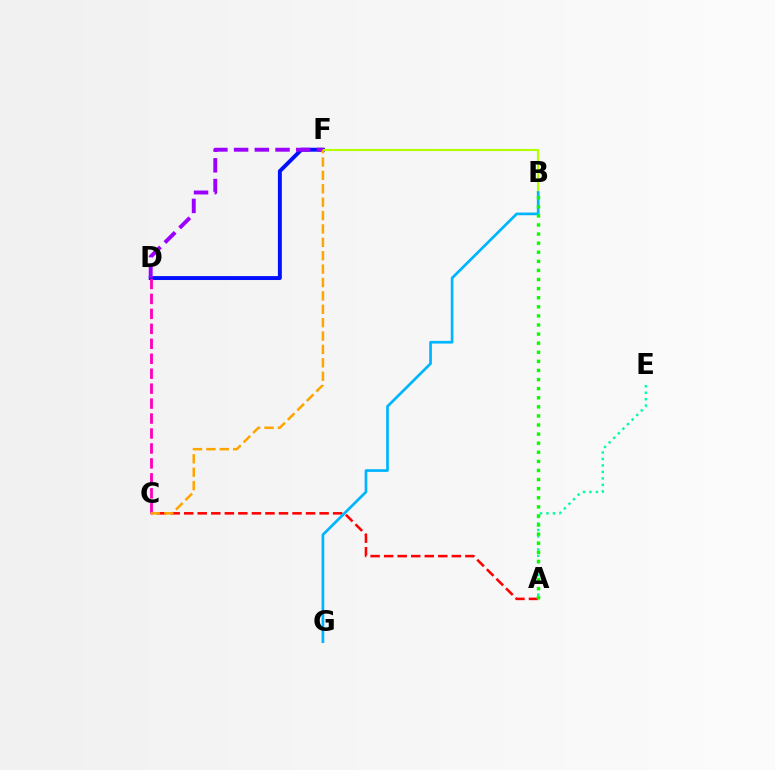{('D', 'F'): [{'color': '#0010ff', 'line_style': 'solid', 'thickness': 2.82}, {'color': '#9b00ff', 'line_style': 'dashed', 'thickness': 2.81}], ('B', 'F'): [{'color': '#b3ff00', 'line_style': 'solid', 'thickness': 1.55}], ('A', 'C'): [{'color': '#ff0000', 'line_style': 'dashed', 'thickness': 1.84}], ('B', 'G'): [{'color': '#00b5ff', 'line_style': 'solid', 'thickness': 1.95}], ('C', 'D'): [{'color': '#ff00bd', 'line_style': 'dashed', 'thickness': 2.03}], ('A', 'E'): [{'color': '#00ff9d', 'line_style': 'dotted', 'thickness': 1.76}], ('A', 'B'): [{'color': '#08ff00', 'line_style': 'dotted', 'thickness': 2.47}], ('C', 'F'): [{'color': '#ffa500', 'line_style': 'dashed', 'thickness': 1.82}]}